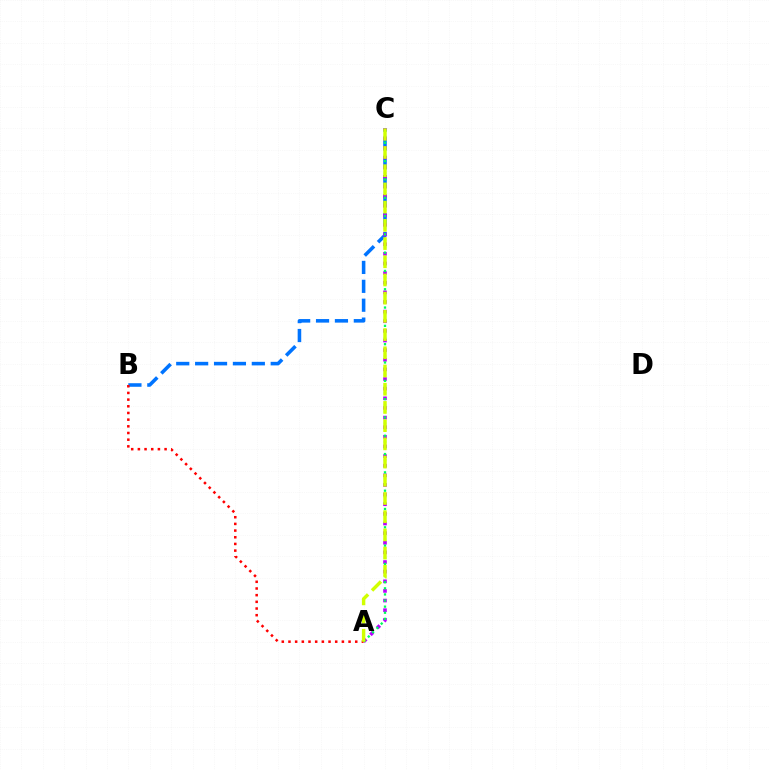{('B', 'C'): [{'color': '#0074ff', 'line_style': 'dashed', 'thickness': 2.57}], ('A', 'C'): [{'color': '#b900ff', 'line_style': 'dotted', 'thickness': 2.62}, {'color': '#00ff5c', 'line_style': 'dotted', 'thickness': 1.66}, {'color': '#d1ff00', 'line_style': 'dashed', 'thickness': 2.47}], ('A', 'B'): [{'color': '#ff0000', 'line_style': 'dotted', 'thickness': 1.81}]}